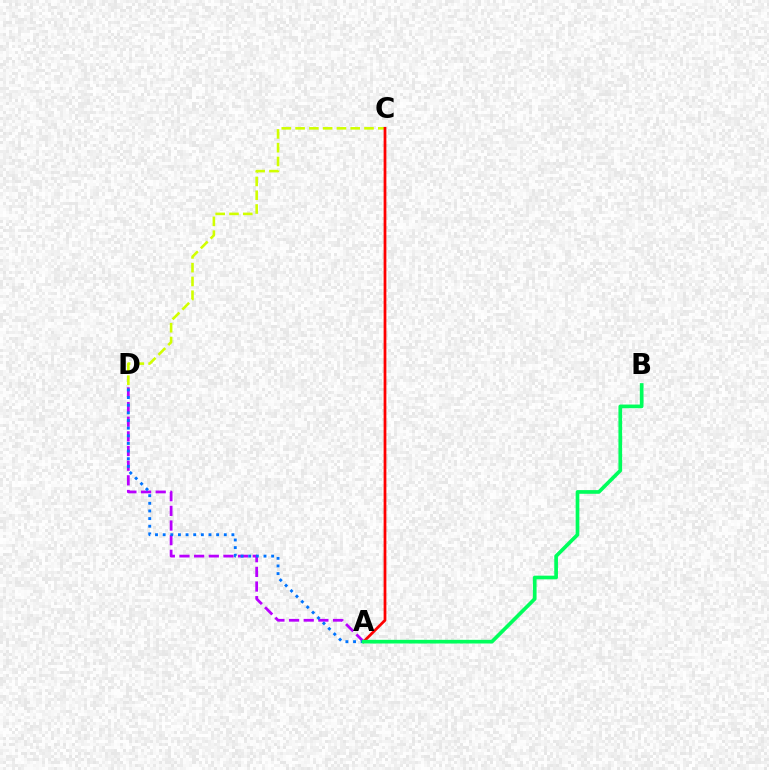{('A', 'D'): [{'color': '#b900ff', 'line_style': 'dashed', 'thickness': 1.99}, {'color': '#0074ff', 'line_style': 'dotted', 'thickness': 2.08}], ('C', 'D'): [{'color': '#d1ff00', 'line_style': 'dashed', 'thickness': 1.87}], ('A', 'C'): [{'color': '#ff0000', 'line_style': 'solid', 'thickness': 1.98}], ('A', 'B'): [{'color': '#00ff5c', 'line_style': 'solid', 'thickness': 2.65}]}